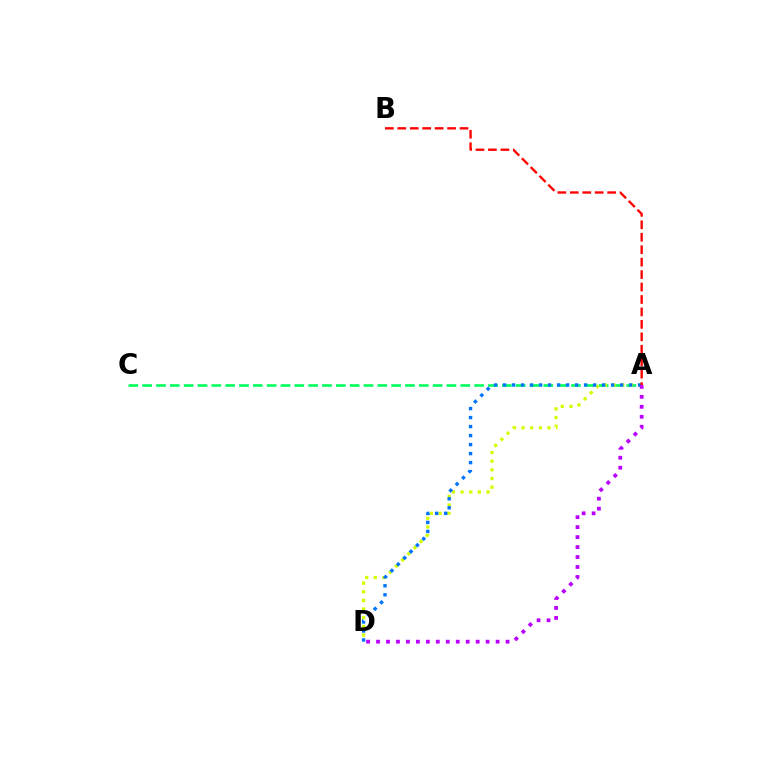{('A', 'C'): [{'color': '#00ff5c', 'line_style': 'dashed', 'thickness': 1.88}], ('A', 'D'): [{'color': '#d1ff00', 'line_style': 'dotted', 'thickness': 2.35}, {'color': '#0074ff', 'line_style': 'dotted', 'thickness': 2.45}, {'color': '#b900ff', 'line_style': 'dotted', 'thickness': 2.71}], ('A', 'B'): [{'color': '#ff0000', 'line_style': 'dashed', 'thickness': 1.69}]}